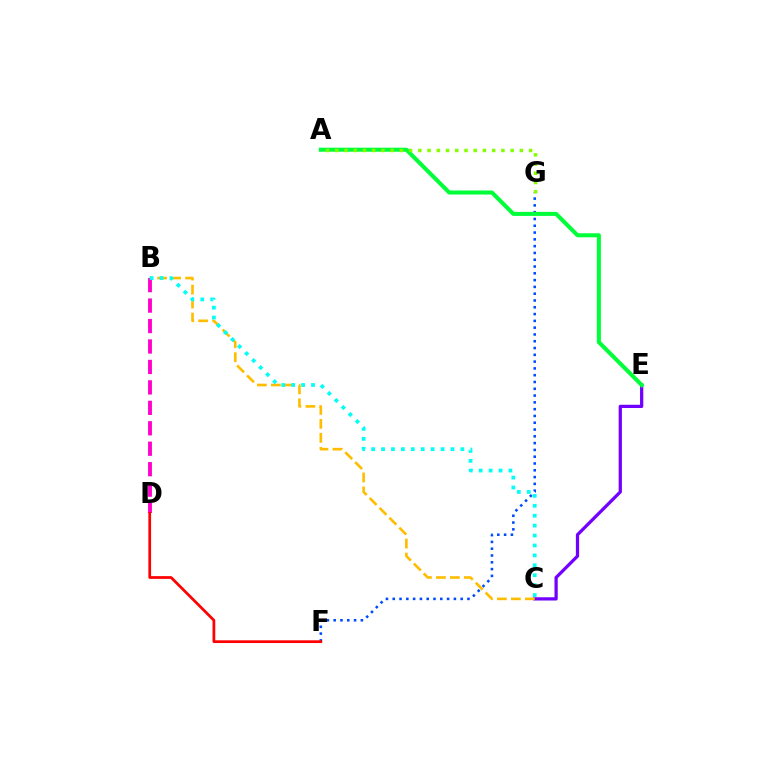{('C', 'E'): [{'color': '#7200ff', 'line_style': 'solid', 'thickness': 2.34}], ('F', 'G'): [{'color': '#004bff', 'line_style': 'dotted', 'thickness': 1.85}], ('A', 'E'): [{'color': '#00ff39', 'line_style': 'solid', 'thickness': 2.91}], ('B', 'C'): [{'color': '#ffbd00', 'line_style': 'dashed', 'thickness': 1.9}, {'color': '#00fff6', 'line_style': 'dotted', 'thickness': 2.7}], ('B', 'D'): [{'color': '#ff00cf', 'line_style': 'dashed', 'thickness': 2.78}], ('A', 'G'): [{'color': '#84ff00', 'line_style': 'dotted', 'thickness': 2.51}], ('D', 'F'): [{'color': '#ff0000', 'line_style': 'solid', 'thickness': 1.97}]}